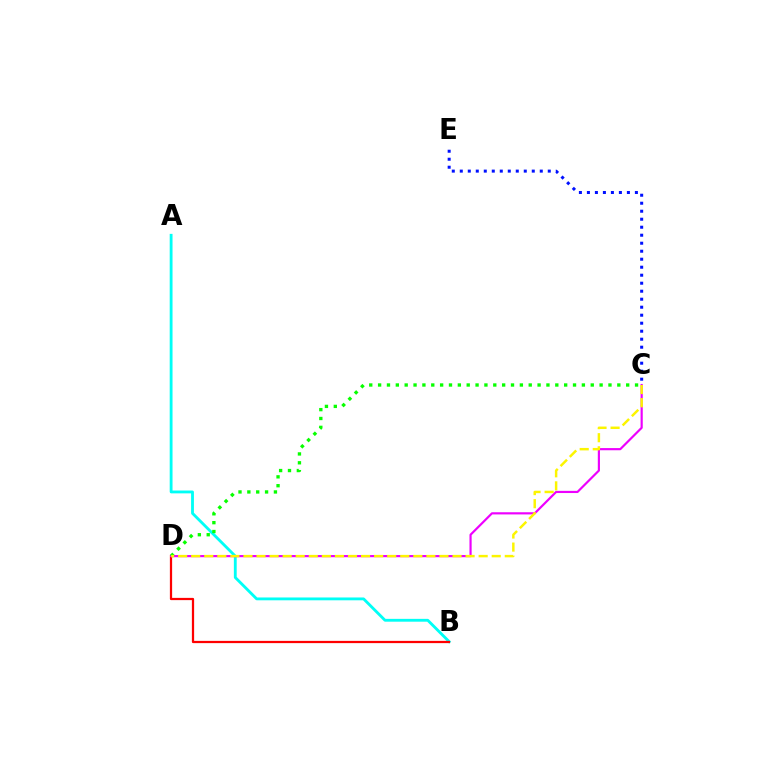{('A', 'B'): [{'color': '#00fff6', 'line_style': 'solid', 'thickness': 2.04}], ('C', 'E'): [{'color': '#0010ff', 'line_style': 'dotted', 'thickness': 2.17}], ('B', 'D'): [{'color': '#ff0000', 'line_style': 'solid', 'thickness': 1.61}], ('C', 'D'): [{'color': '#ee00ff', 'line_style': 'solid', 'thickness': 1.57}, {'color': '#08ff00', 'line_style': 'dotted', 'thickness': 2.41}, {'color': '#fcf500', 'line_style': 'dashed', 'thickness': 1.78}]}